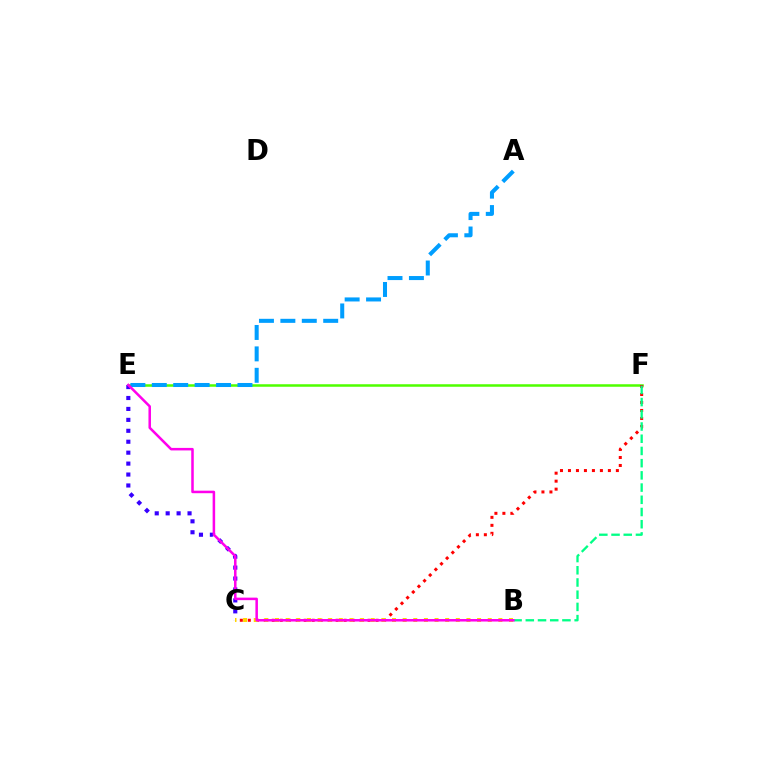{('E', 'F'): [{'color': '#4fff00', 'line_style': 'solid', 'thickness': 1.81}], ('C', 'F'): [{'color': '#ff0000', 'line_style': 'dotted', 'thickness': 2.17}], ('C', 'E'): [{'color': '#3700ff', 'line_style': 'dotted', 'thickness': 2.97}], ('B', 'F'): [{'color': '#00ff86', 'line_style': 'dashed', 'thickness': 1.66}], ('B', 'C'): [{'color': '#ffd500', 'line_style': 'dotted', 'thickness': 2.89}], ('A', 'E'): [{'color': '#009eff', 'line_style': 'dashed', 'thickness': 2.91}], ('B', 'E'): [{'color': '#ff00ed', 'line_style': 'solid', 'thickness': 1.82}]}